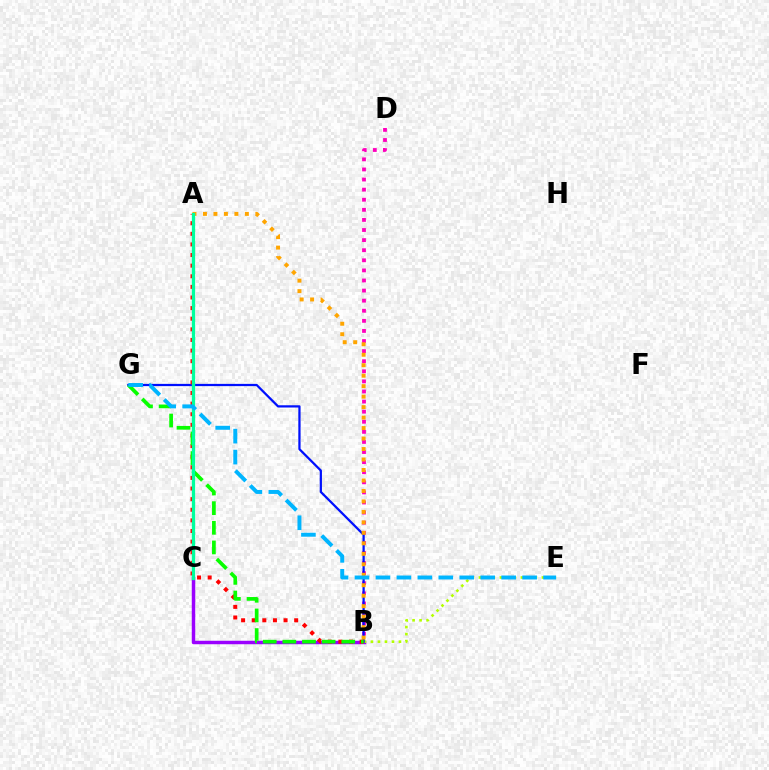{('B', 'D'): [{'color': '#ff00bd', 'line_style': 'dotted', 'thickness': 2.74}], ('B', 'C'): [{'color': '#9b00ff', 'line_style': 'solid', 'thickness': 2.49}], ('B', 'E'): [{'color': '#b3ff00', 'line_style': 'dotted', 'thickness': 1.9}], ('B', 'G'): [{'color': '#0010ff', 'line_style': 'solid', 'thickness': 1.62}, {'color': '#08ff00', 'line_style': 'dashed', 'thickness': 2.67}], ('A', 'B'): [{'color': '#ff0000', 'line_style': 'dotted', 'thickness': 2.88}, {'color': '#ffa500', 'line_style': 'dotted', 'thickness': 2.85}], ('A', 'C'): [{'color': '#00ff9d', 'line_style': 'solid', 'thickness': 2.36}], ('E', 'G'): [{'color': '#00b5ff', 'line_style': 'dashed', 'thickness': 2.85}]}